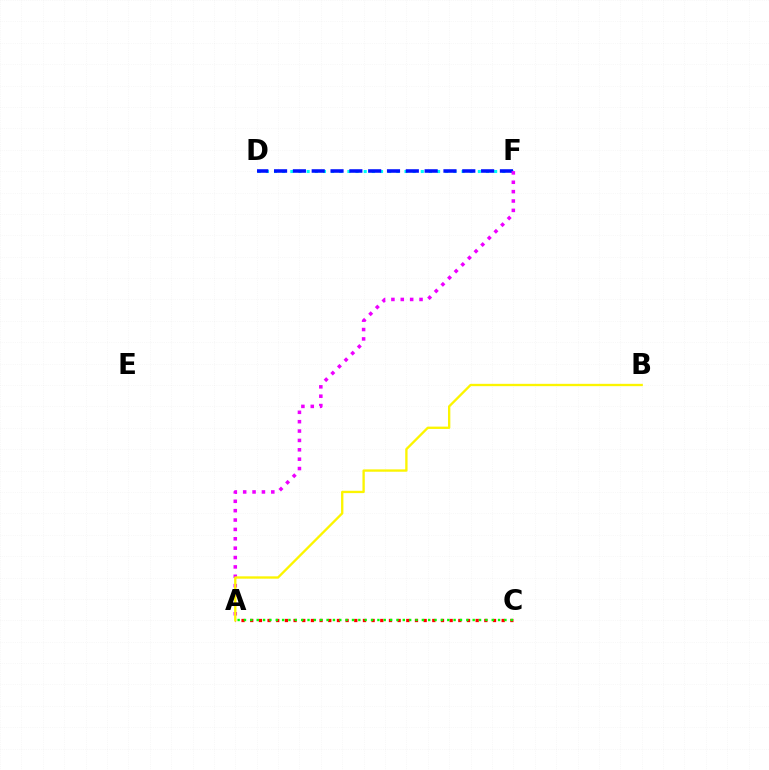{('D', 'F'): [{'color': '#00fff6', 'line_style': 'dotted', 'thickness': 2.22}, {'color': '#0010ff', 'line_style': 'dashed', 'thickness': 2.56}], ('A', 'C'): [{'color': '#ff0000', 'line_style': 'dotted', 'thickness': 2.36}, {'color': '#08ff00', 'line_style': 'dotted', 'thickness': 1.73}], ('A', 'F'): [{'color': '#ee00ff', 'line_style': 'dotted', 'thickness': 2.55}], ('A', 'B'): [{'color': '#fcf500', 'line_style': 'solid', 'thickness': 1.68}]}